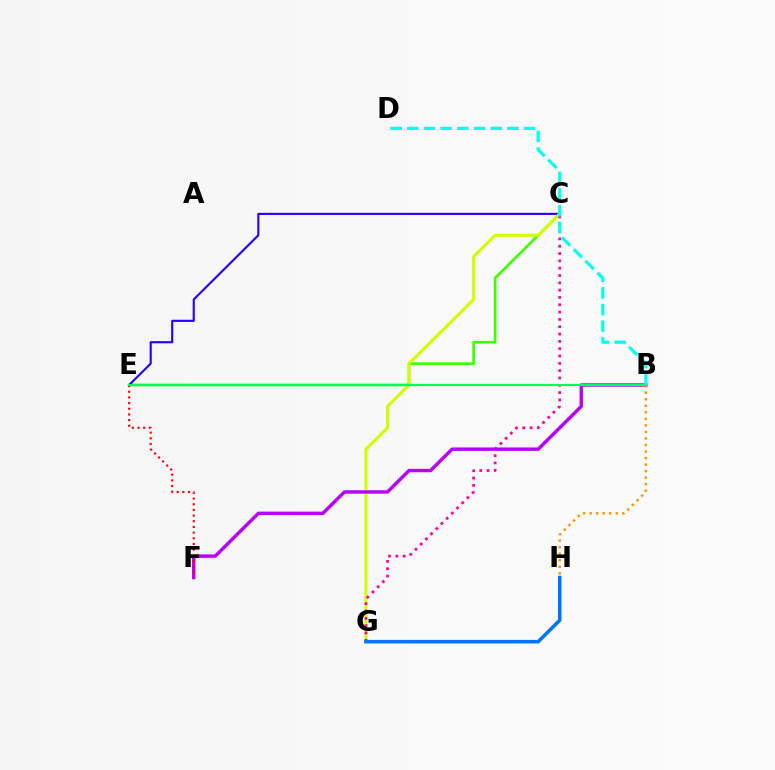{('C', 'E'): [{'color': '#3dff00', 'line_style': 'solid', 'thickness': 1.91}, {'color': '#2500ff', 'line_style': 'solid', 'thickness': 1.54}], ('C', 'G'): [{'color': '#d1ff00', 'line_style': 'solid', 'thickness': 2.21}, {'color': '#ff00ac', 'line_style': 'dotted', 'thickness': 1.99}], ('B', 'F'): [{'color': '#b900ff', 'line_style': 'solid', 'thickness': 2.46}], ('E', 'F'): [{'color': '#ff0000', 'line_style': 'dotted', 'thickness': 1.54}], ('B', 'H'): [{'color': '#ff9400', 'line_style': 'dotted', 'thickness': 1.77}], ('G', 'H'): [{'color': '#0074ff', 'line_style': 'solid', 'thickness': 2.55}], ('B', 'E'): [{'color': '#00ff5c', 'line_style': 'solid', 'thickness': 1.56}], ('B', 'D'): [{'color': '#00fff6', 'line_style': 'dashed', 'thickness': 2.27}]}